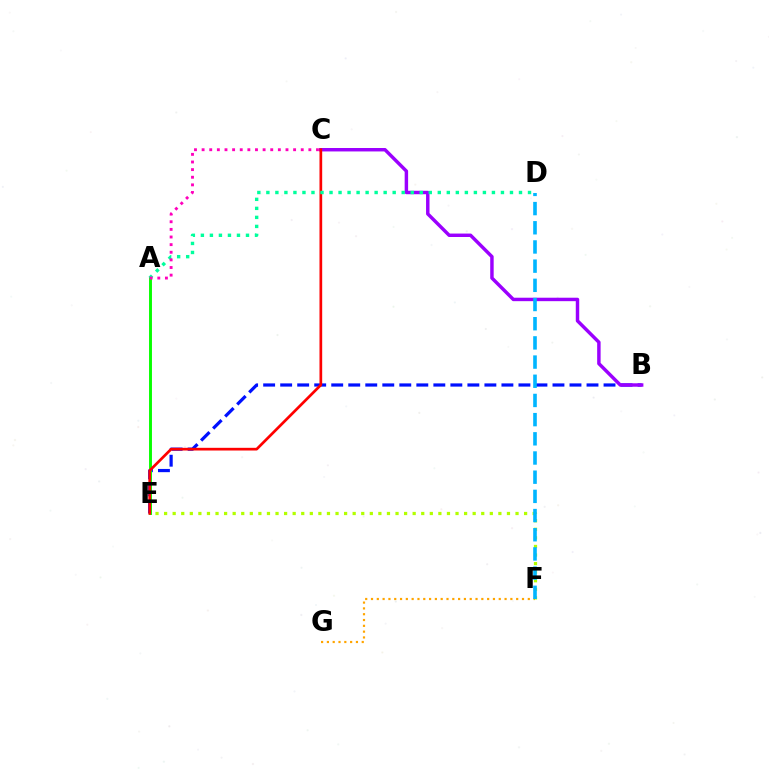{('B', 'E'): [{'color': '#0010ff', 'line_style': 'dashed', 'thickness': 2.31}], ('F', 'G'): [{'color': '#ffa500', 'line_style': 'dotted', 'thickness': 1.58}], ('A', 'E'): [{'color': '#08ff00', 'line_style': 'solid', 'thickness': 2.1}], ('B', 'C'): [{'color': '#9b00ff', 'line_style': 'solid', 'thickness': 2.48}], ('C', 'E'): [{'color': '#ff0000', 'line_style': 'solid', 'thickness': 1.95}], ('A', 'D'): [{'color': '#00ff9d', 'line_style': 'dotted', 'thickness': 2.45}], ('A', 'C'): [{'color': '#ff00bd', 'line_style': 'dotted', 'thickness': 2.07}], ('E', 'F'): [{'color': '#b3ff00', 'line_style': 'dotted', 'thickness': 2.33}], ('D', 'F'): [{'color': '#00b5ff', 'line_style': 'dashed', 'thickness': 2.61}]}